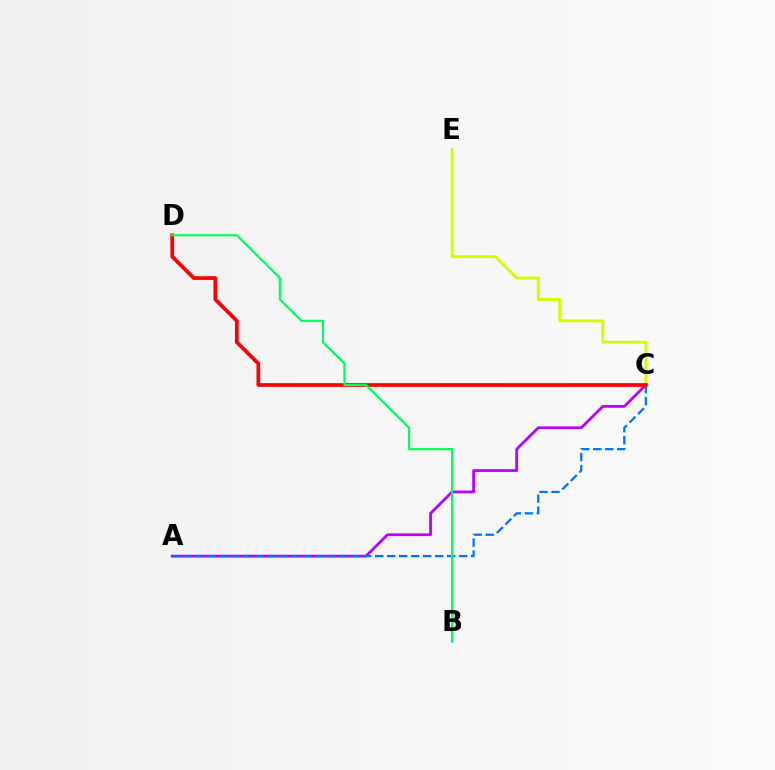{('C', 'E'): [{'color': '#d1ff00', 'line_style': 'solid', 'thickness': 2.07}], ('A', 'C'): [{'color': '#b900ff', 'line_style': 'solid', 'thickness': 1.99}, {'color': '#0074ff', 'line_style': 'dashed', 'thickness': 1.63}], ('C', 'D'): [{'color': '#ff0000', 'line_style': 'solid', 'thickness': 2.68}], ('B', 'D'): [{'color': '#00ff5c', 'line_style': 'solid', 'thickness': 1.58}]}